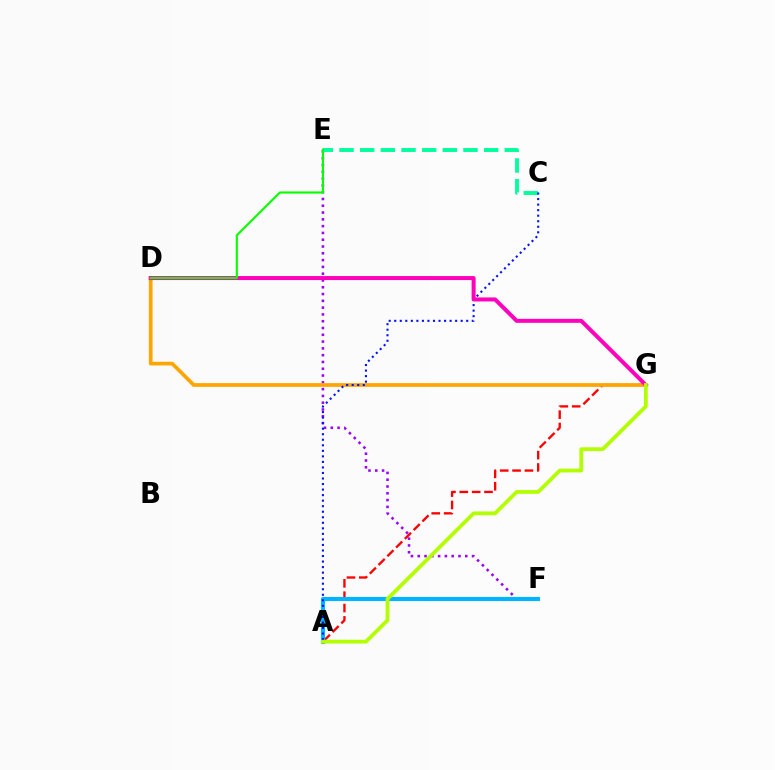{('E', 'F'): [{'color': '#9b00ff', 'line_style': 'dotted', 'thickness': 1.84}], ('A', 'G'): [{'color': '#ff0000', 'line_style': 'dashed', 'thickness': 1.68}, {'color': '#b3ff00', 'line_style': 'solid', 'thickness': 2.72}], ('C', 'E'): [{'color': '#00ff9d', 'line_style': 'dashed', 'thickness': 2.81}], ('D', 'G'): [{'color': '#ffa500', 'line_style': 'solid', 'thickness': 2.68}, {'color': '#ff00bd', 'line_style': 'solid', 'thickness': 2.88}], ('A', 'F'): [{'color': '#00b5ff', 'line_style': 'solid', 'thickness': 2.97}], ('A', 'C'): [{'color': '#0010ff', 'line_style': 'dotted', 'thickness': 1.5}], ('D', 'E'): [{'color': '#08ff00', 'line_style': 'solid', 'thickness': 1.54}]}